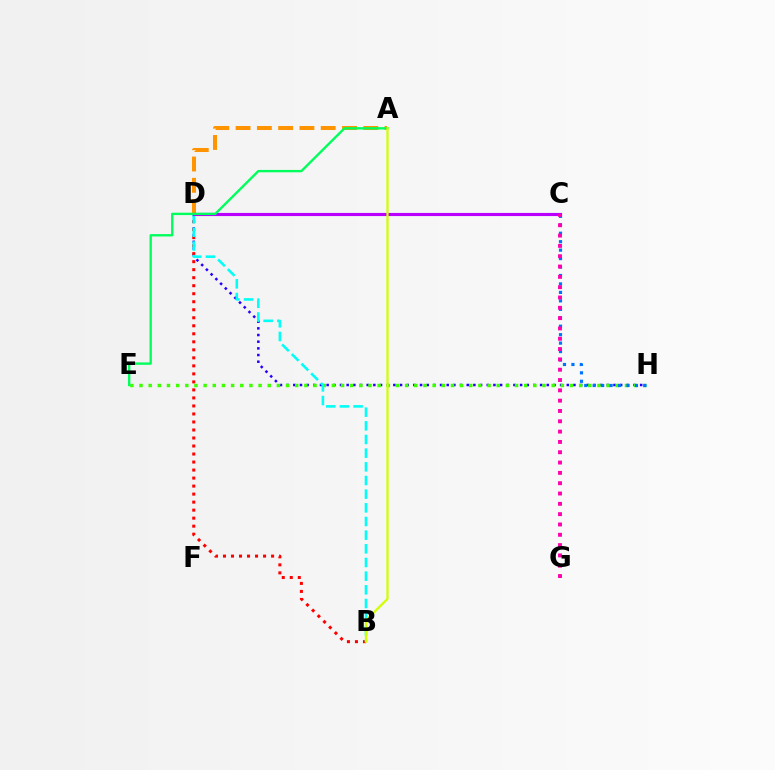{('D', 'H'): [{'color': '#2500ff', 'line_style': 'dotted', 'thickness': 1.81}], ('B', 'D'): [{'color': '#ff0000', 'line_style': 'dotted', 'thickness': 2.18}, {'color': '#00fff6', 'line_style': 'dashed', 'thickness': 1.86}], ('A', 'D'): [{'color': '#ff9400', 'line_style': 'dashed', 'thickness': 2.89}], ('E', 'H'): [{'color': '#3dff00', 'line_style': 'dotted', 'thickness': 2.49}], ('C', 'H'): [{'color': '#0074ff', 'line_style': 'dotted', 'thickness': 2.3}], ('C', 'D'): [{'color': '#b900ff', 'line_style': 'solid', 'thickness': 2.25}], ('A', 'E'): [{'color': '#00ff5c', 'line_style': 'solid', 'thickness': 1.71}], ('C', 'G'): [{'color': '#ff00ac', 'line_style': 'dotted', 'thickness': 2.8}], ('A', 'B'): [{'color': '#d1ff00', 'line_style': 'solid', 'thickness': 1.62}]}